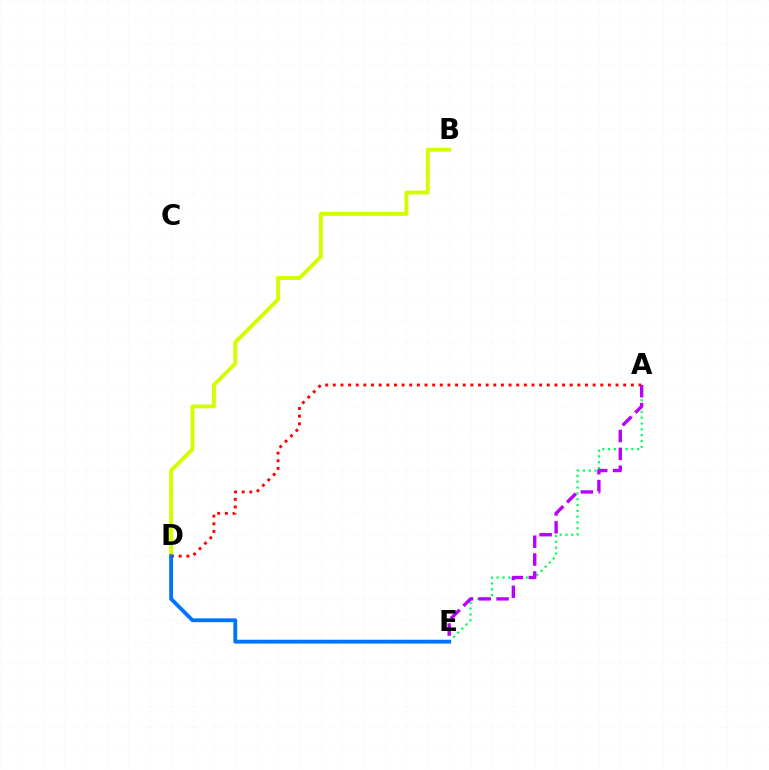{('A', 'E'): [{'color': '#00ff5c', 'line_style': 'dotted', 'thickness': 1.58}, {'color': '#b900ff', 'line_style': 'dashed', 'thickness': 2.43}], ('A', 'D'): [{'color': '#ff0000', 'line_style': 'dotted', 'thickness': 2.08}], ('B', 'D'): [{'color': '#d1ff00', 'line_style': 'solid', 'thickness': 2.82}], ('D', 'E'): [{'color': '#0074ff', 'line_style': 'solid', 'thickness': 2.76}]}